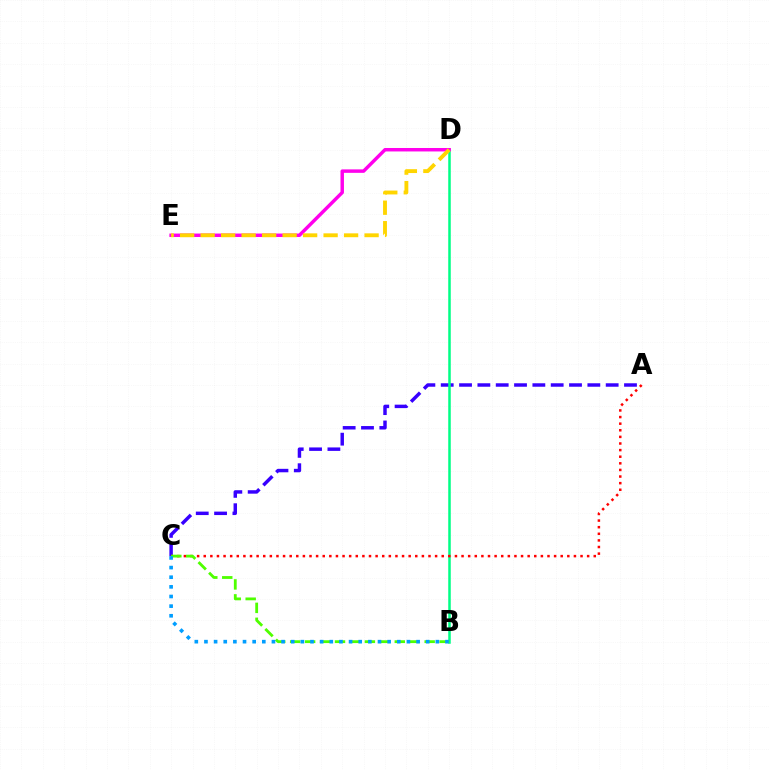{('A', 'C'): [{'color': '#3700ff', 'line_style': 'dashed', 'thickness': 2.49}, {'color': '#ff0000', 'line_style': 'dotted', 'thickness': 1.8}], ('B', 'D'): [{'color': '#00ff86', 'line_style': 'solid', 'thickness': 1.82}], ('D', 'E'): [{'color': '#ff00ed', 'line_style': 'solid', 'thickness': 2.49}, {'color': '#ffd500', 'line_style': 'dashed', 'thickness': 2.78}], ('B', 'C'): [{'color': '#4fff00', 'line_style': 'dashed', 'thickness': 2.03}, {'color': '#009eff', 'line_style': 'dotted', 'thickness': 2.62}]}